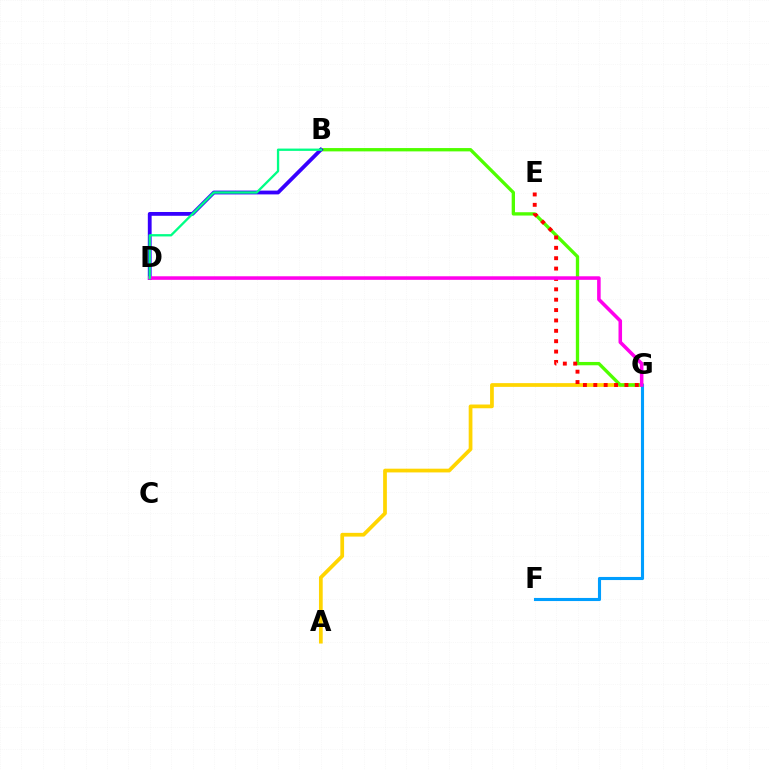{('A', 'G'): [{'color': '#ffd500', 'line_style': 'solid', 'thickness': 2.69}], ('B', 'G'): [{'color': '#4fff00', 'line_style': 'solid', 'thickness': 2.39}], ('E', 'G'): [{'color': '#ff0000', 'line_style': 'dotted', 'thickness': 2.82}], ('F', 'G'): [{'color': '#009eff', 'line_style': 'solid', 'thickness': 2.23}], ('B', 'D'): [{'color': '#3700ff', 'line_style': 'solid', 'thickness': 2.74}, {'color': '#00ff86', 'line_style': 'solid', 'thickness': 1.67}], ('D', 'G'): [{'color': '#ff00ed', 'line_style': 'solid', 'thickness': 2.55}]}